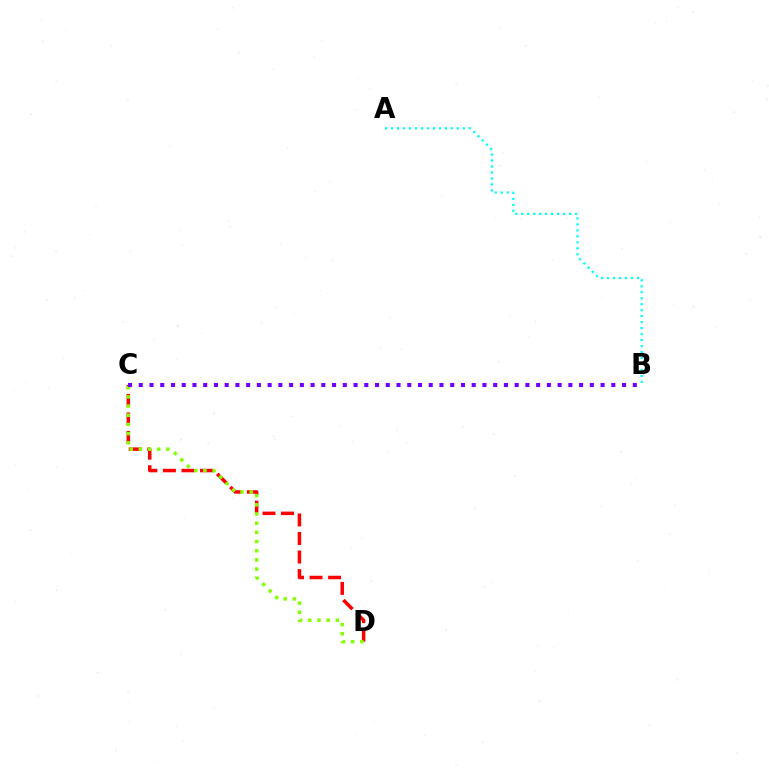{('C', 'D'): [{'color': '#ff0000', 'line_style': 'dashed', 'thickness': 2.52}, {'color': '#84ff00', 'line_style': 'dotted', 'thickness': 2.49}], ('A', 'B'): [{'color': '#00fff6', 'line_style': 'dotted', 'thickness': 1.62}], ('B', 'C'): [{'color': '#7200ff', 'line_style': 'dotted', 'thickness': 2.92}]}